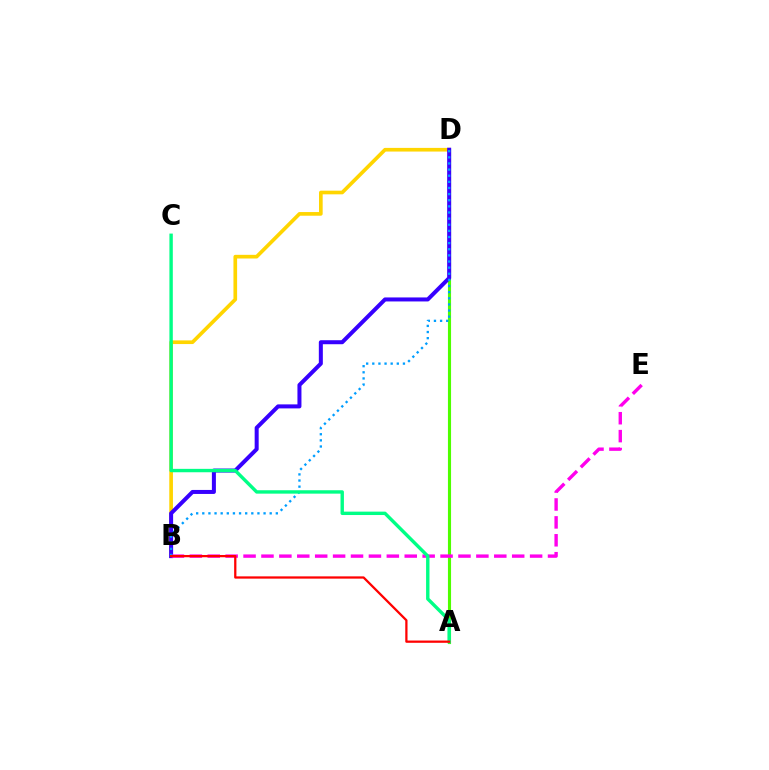{('A', 'D'): [{'color': '#4fff00', 'line_style': 'solid', 'thickness': 2.24}], ('B', 'D'): [{'color': '#ffd500', 'line_style': 'solid', 'thickness': 2.64}, {'color': '#3700ff', 'line_style': 'solid', 'thickness': 2.89}, {'color': '#009eff', 'line_style': 'dotted', 'thickness': 1.66}], ('B', 'E'): [{'color': '#ff00ed', 'line_style': 'dashed', 'thickness': 2.43}], ('A', 'C'): [{'color': '#00ff86', 'line_style': 'solid', 'thickness': 2.45}], ('A', 'B'): [{'color': '#ff0000', 'line_style': 'solid', 'thickness': 1.63}]}